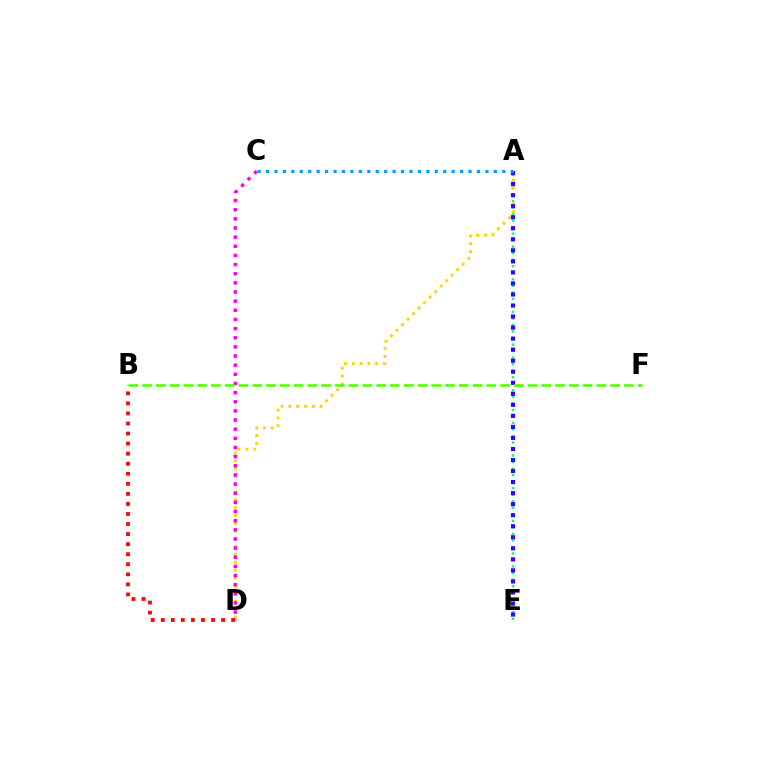{('A', 'E'): [{'color': '#00ff86', 'line_style': 'dotted', 'thickness': 1.77}, {'color': '#3700ff', 'line_style': 'dotted', 'thickness': 3.0}], ('A', 'D'): [{'color': '#ffd500', 'line_style': 'dotted', 'thickness': 2.12}], ('B', 'D'): [{'color': '#ff0000', 'line_style': 'dotted', 'thickness': 2.73}], ('C', 'D'): [{'color': '#ff00ed', 'line_style': 'dotted', 'thickness': 2.48}], ('B', 'F'): [{'color': '#4fff00', 'line_style': 'dashed', 'thickness': 1.87}], ('A', 'C'): [{'color': '#009eff', 'line_style': 'dotted', 'thickness': 2.29}]}